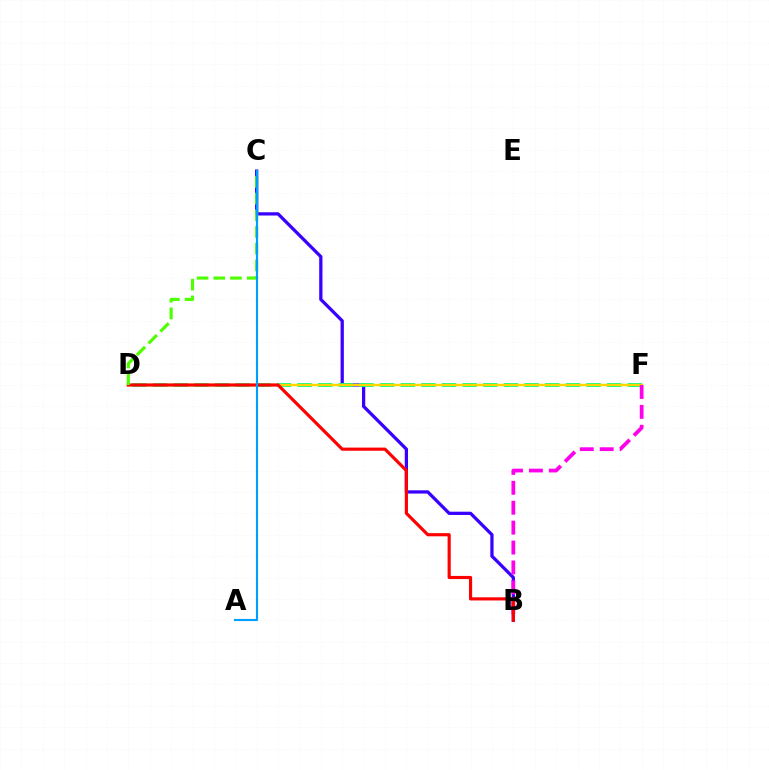{('B', 'C'): [{'color': '#3700ff', 'line_style': 'solid', 'thickness': 2.35}], ('D', 'F'): [{'color': '#00ff86', 'line_style': 'dashed', 'thickness': 2.8}, {'color': '#ffd500', 'line_style': 'solid', 'thickness': 1.7}], ('B', 'F'): [{'color': '#ff00ed', 'line_style': 'dashed', 'thickness': 2.71}], ('B', 'D'): [{'color': '#ff0000', 'line_style': 'solid', 'thickness': 2.27}], ('C', 'D'): [{'color': '#4fff00', 'line_style': 'dashed', 'thickness': 2.27}], ('A', 'C'): [{'color': '#009eff', 'line_style': 'solid', 'thickness': 1.54}]}